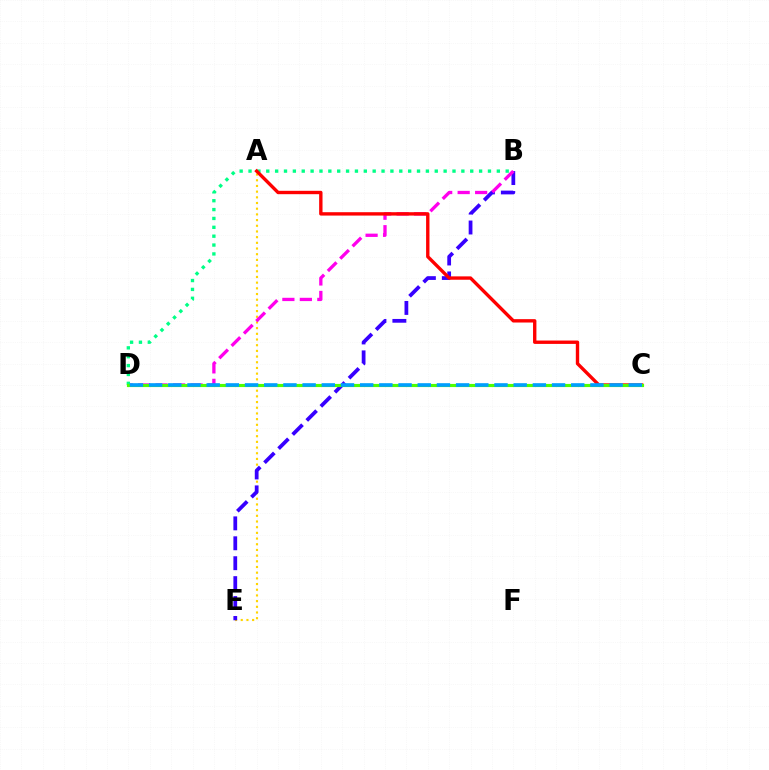{('A', 'E'): [{'color': '#ffd500', 'line_style': 'dotted', 'thickness': 1.55}], ('B', 'E'): [{'color': '#3700ff', 'line_style': 'dashed', 'thickness': 2.71}], ('B', 'D'): [{'color': '#ff00ed', 'line_style': 'dashed', 'thickness': 2.37}, {'color': '#00ff86', 'line_style': 'dotted', 'thickness': 2.41}], ('A', 'C'): [{'color': '#ff0000', 'line_style': 'solid', 'thickness': 2.43}], ('C', 'D'): [{'color': '#4fff00', 'line_style': 'solid', 'thickness': 2.26}, {'color': '#009eff', 'line_style': 'dashed', 'thickness': 2.61}]}